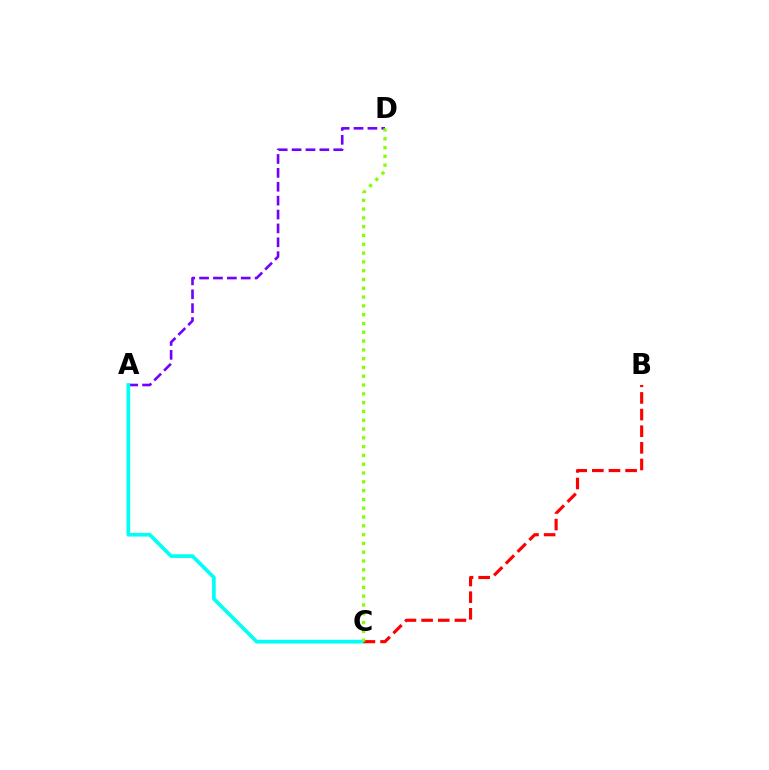{('A', 'D'): [{'color': '#7200ff', 'line_style': 'dashed', 'thickness': 1.89}], ('A', 'C'): [{'color': '#00fff6', 'line_style': 'solid', 'thickness': 2.64}], ('B', 'C'): [{'color': '#ff0000', 'line_style': 'dashed', 'thickness': 2.26}], ('C', 'D'): [{'color': '#84ff00', 'line_style': 'dotted', 'thickness': 2.39}]}